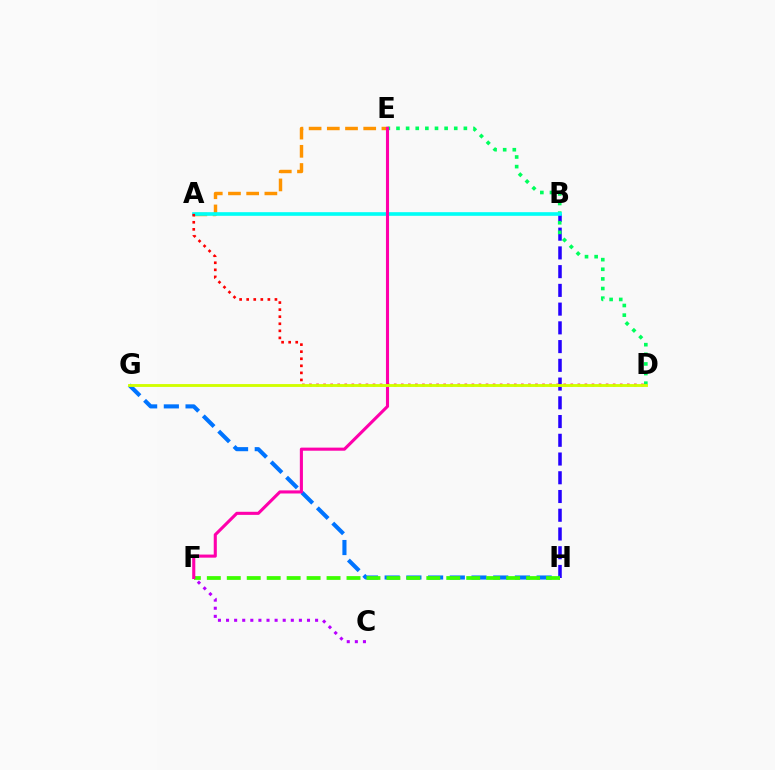{('A', 'E'): [{'color': '#ff9400', 'line_style': 'dashed', 'thickness': 2.47}], ('B', 'H'): [{'color': '#2500ff', 'line_style': 'dashed', 'thickness': 2.55}], ('D', 'E'): [{'color': '#00ff5c', 'line_style': 'dotted', 'thickness': 2.62}], ('G', 'H'): [{'color': '#0074ff', 'line_style': 'dashed', 'thickness': 2.95}], ('A', 'B'): [{'color': '#00fff6', 'line_style': 'solid', 'thickness': 2.62}], ('F', 'H'): [{'color': '#3dff00', 'line_style': 'dashed', 'thickness': 2.71}], ('C', 'F'): [{'color': '#b900ff', 'line_style': 'dotted', 'thickness': 2.2}], ('E', 'F'): [{'color': '#ff00ac', 'line_style': 'solid', 'thickness': 2.22}], ('A', 'D'): [{'color': '#ff0000', 'line_style': 'dotted', 'thickness': 1.92}], ('D', 'G'): [{'color': '#d1ff00', 'line_style': 'solid', 'thickness': 2.06}]}